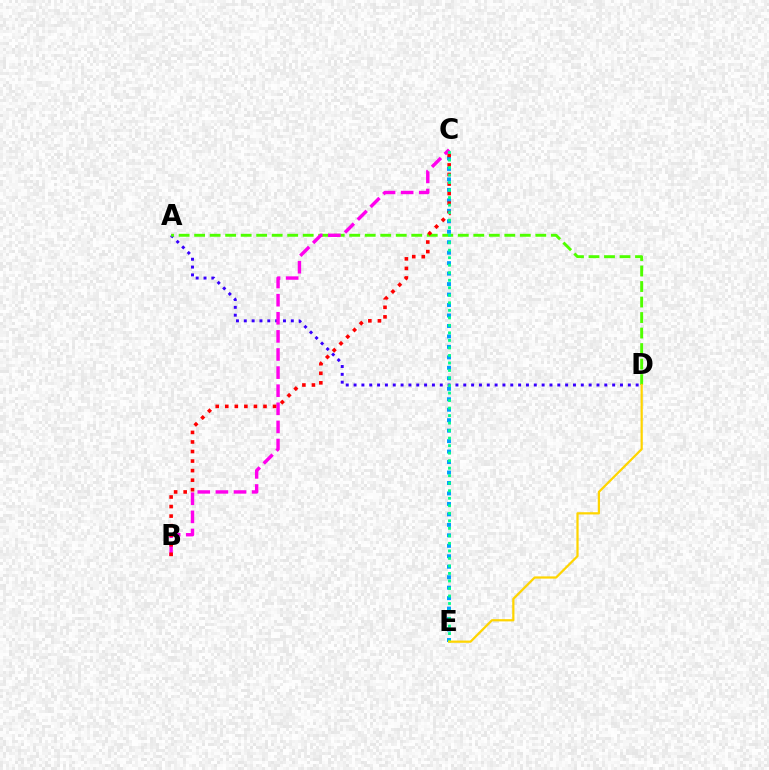{('A', 'D'): [{'color': '#3700ff', 'line_style': 'dotted', 'thickness': 2.13}, {'color': '#4fff00', 'line_style': 'dashed', 'thickness': 2.11}], ('C', 'E'): [{'color': '#009eff', 'line_style': 'dotted', 'thickness': 2.84}, {'color': '#00ff86', 'line_style': 'dotted', 'thickness': 2.04}], ('B', 'C'): [{'color': '#ff00ed', 'line_style': 'dashed', 'thickness': 2.46}, {'color': '#ff0000', 'line_style': 'dotted', 'thickness': 2.6}], ('D', 'E'): [{'color': '#ffd500', 'line_style': 'solid', 'thickness': 1.61}]}